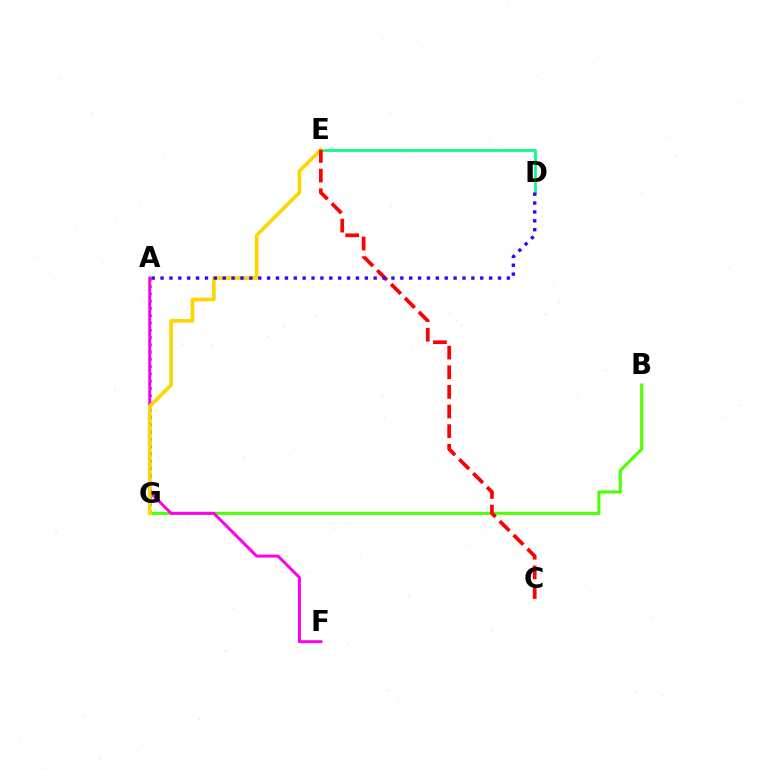{('A', 'G'): [{'color': '#009eff', 'line_style': 'dotted', 'thickness': 1.98}], ('B', 'G'): [{'color': '#4fff00', 'line_style': 'solid', 'thickness': 2.2}], ('D', 'E'): [{'color': '#00ff86', 'line_style': 'solid', 'thickness': 1.94}], ('A', 'F'): [{'color': '#ff00ed', 'line_style': 'solid', 'thickness': 2.12}], ('E', 'G'): [{'color': '#ffd500', 'line_style': 'solid', 'thickness': 2.61}], ('C', 'E'): [{'color': '#ff0000', 'line_style': 'dashed', 'thickness': 2.67}], ('A', 'D'): [{'color': '#3700ff', 'line_style': 'dotted', 'thickness': 2.41}]}